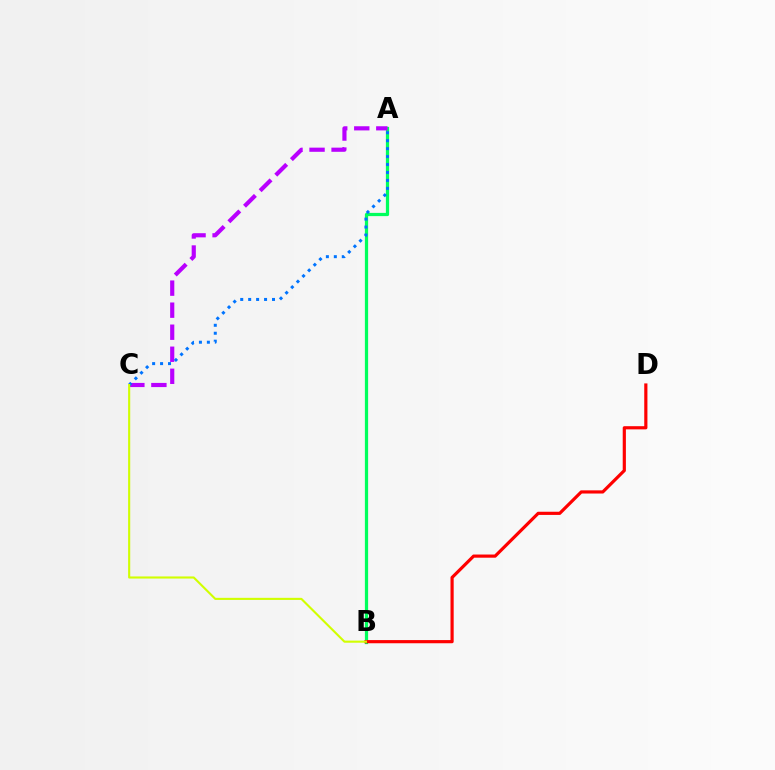{('A', 'B'): [{'color': '#00ff5c', 'line_style': 'solid', 'thickness': 2.34}], ('A', 'C'): [{'color': '#b900ff', 'line_style': 'dashed', 'thickness': 2.99}, {'color': '#0074ff', 'line_style': 'dotted', 'thickness': 2.16}], ('B', 'D'): [{'color': '#ff0000', 'line_style': 'solid', 'thickness': 2.29}], ('B', 'C'): [{'color': '#d1ff00', 'line_style': 'solid', 'thickness': 1.52}]}